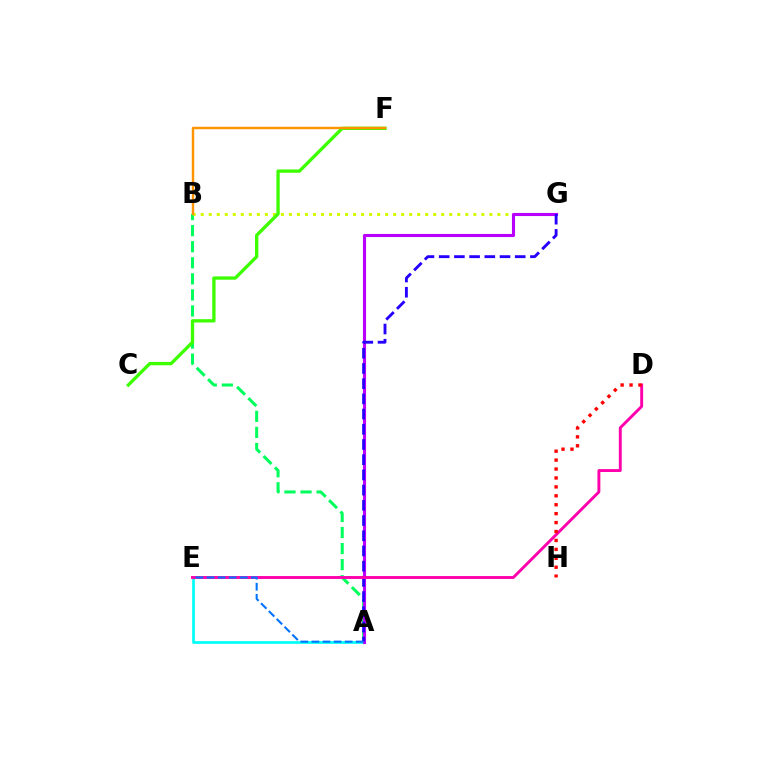{('A', 'E'): [{'color': '#00fff6', 'line_style': 'solid', 'thickness': 1.95}, {'color': '#0074ff', 'line_style': 'dashed', 'thickness': 1.51}], ('A', 'B'): [{'color': '#00ff5c', 'line_style': 'dashed', 'thickness': 2.18}], ('B', 'G'): [{'color': '#d1ff00', 'line_style': 'dotted', 'thickness': 2.18}], ('C', 'F'): [{'color': '#3dff00', 'line_style': 'solid', 'thickness': 2.39}], ('A', 'G'): [{'color': '#b900ff', 'line_style': 'solid', 'thickness': 2.23}, {'color': '#2500ff', 'line_style': 'dashed', 'thickness': 2.07}], ('D', 'E'): [{'color': '#ff00ac', 'line_style': 'solid', 'thickness': 2.09}], ('D', 'H'): [{'color': '#ff0000', 'line_style': 'dotted', 'thickness': 2.43}], ('B', 'F'): [{'color': '#ff9400', 'line_style': 'solid', 'thickness': 1.76}]}